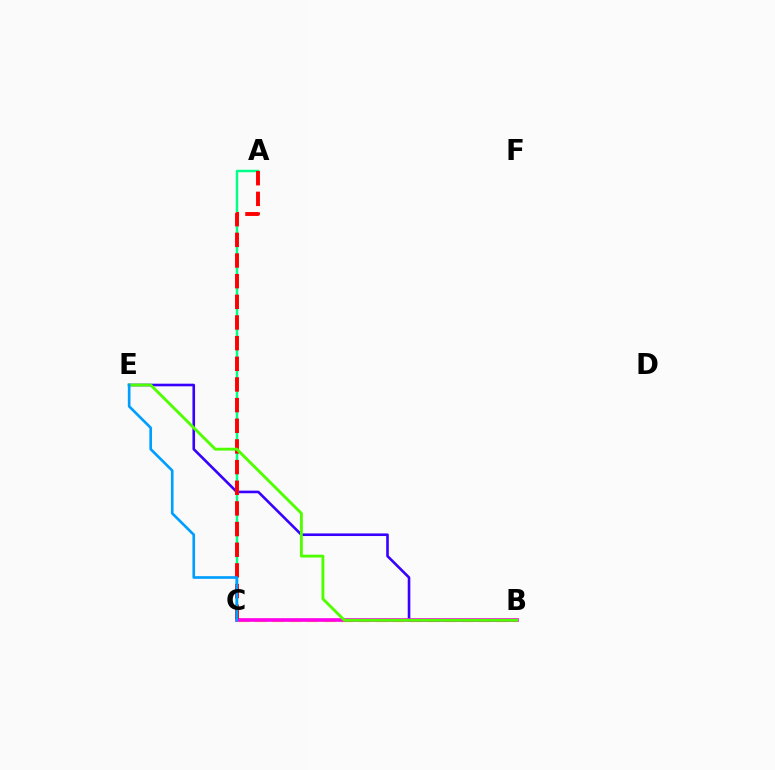{('A', 'C'): [{'color': '#00ff86', 'line_style': 'solid', 'thickness': 1.79}, {'color': '#ff0000', 'line_style': 'dashed', 'thickness': 2.81}], ('B', 'C'): [{'color': '#ffd500', 'line_style': 'dashed', 'thickness': 2.34}, {'color': '#ff00ed', 'line_style': 'solid', 'thickness': 2.62}], ('B', 'E'): [{'color': '#3700ff', 'line_style': 'solid', 'thickness': 1.88}, {'color': '#4fff00', 'line_style': 'solid', 'thickness': 2.07}], ('C', 'E'): [{'color': '#009eff', 'line_style': 'solid', 'thickness': 1.92}]}